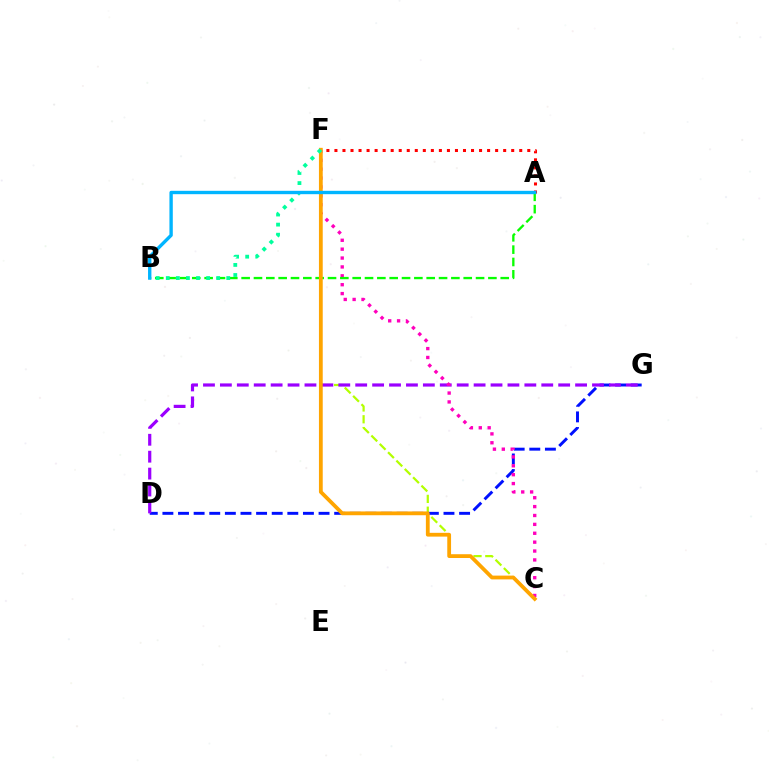{('C', 'F'): [{'color': '#b3ff00', 'line_style': 'dashed', 'thickness': 1.6}, {'color': '#ff00bd', 'line_style': 'dotted', 'thickness': 2.41}, {'color': '#ffa500', 'line_style': 'solid', 'thickness': 2.73}], ('D', 'G'): [{'color': '#0010ff', 'line_style': 'dashed', 'thickness': 2.12}, {'color': '#9b00ff', 'line_style': 'dashed', 'thickness': 2.3}], ('A', 'B'): [{'color': '#08ff00', 'line_style': 'dashed', 'thickness': 1.68}, {'color': '#00b5ff', 'line_style': 'solid', 'thickness': 2.42}], ('A', 'F'): [{'color': '#ff0000', 'line_style': 'dotted', 'thickness': 2.18}], ('B', 'F'): [{'color': '#00ff9d', 'line_style': 'dotted', 'thickness': 2.74}]}